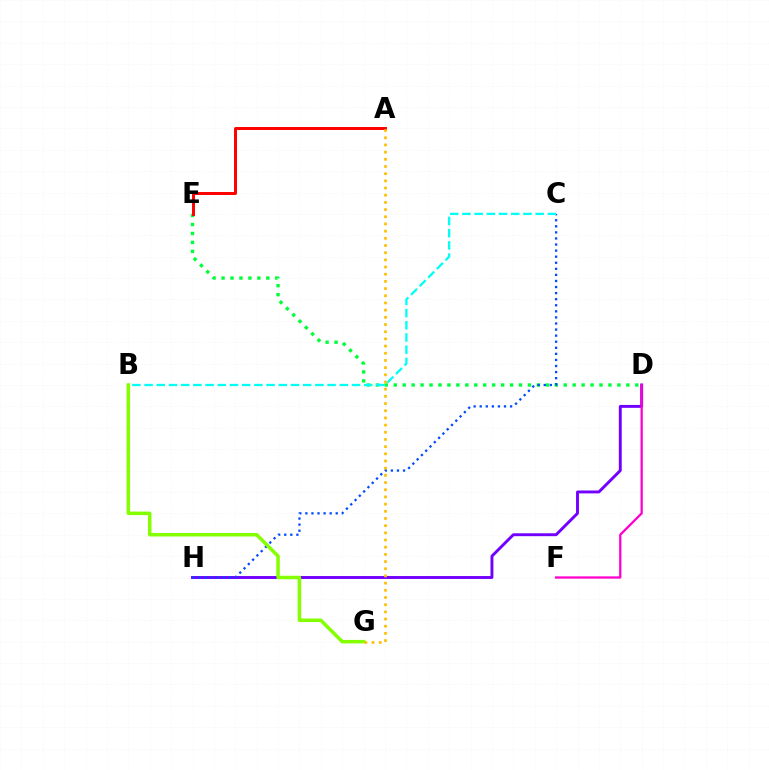{('D', 'H'): [{'color': '#7200ff', 'line_style': 'solid', 'thickness': 2.09}], ('D', 'E'): [{'color': '#00ff39', 'line_style': 'dotted', 'thickness': 2.43}], ('C', 'H'): [{'color': '#004bff', 'line_style': 'dotted', 'thickness': 1.65}], ('B', 'C'): [{'color': '#00fff6', 'line_style': 'dashed', 'thickness': 1.66}], ('B', 'G'): [{'color': '#84ff00', 'line_style': 'solid', 'thickness': 2.52}], ('A', 'E'): [{'color': '#ff0000', 'line_style': 'solid', 'thickness': 2.14}], ('D', 'F'): [{'color': '#ff00cf', 'line_style': 'solid', 'thickness': 1.64}], ('A', 'G'): [{'color': '#ffbd00', 'line_style': 'dotted', 'thickness': 1.95}]}